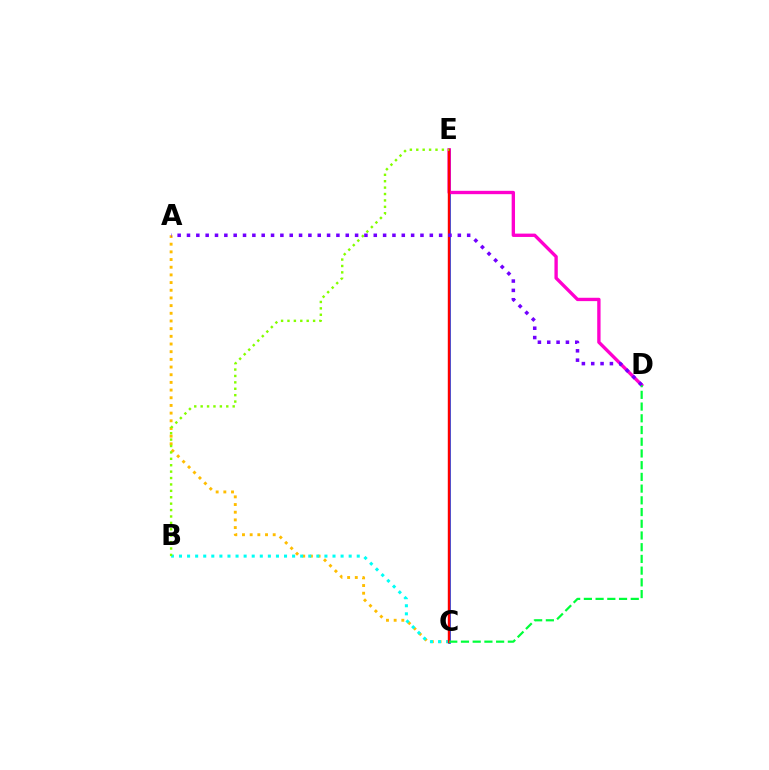{('C', 'E'): [{'color': '#004bff', 'line_style': 'solid', 'thickness': 1.92}, {'color': '#ff0000', 'line_style': 'solid', 'thickness': 1.74}], ('A', 'C'): [{'color': '#ffbd00', 'line_style': 'dotted', 'thickness': 2.09}], ('B', 'C'): [{'color': '#00fff6', 'line_style': 'dotted', 'thickness': 2.2}], ('D', 'E'): [{'color': '#ff00cf', 'line_style': 'solid', 'thickness': 2.41}], ('C', 'D'): [{'color': '#00ff39', 'line_style': 'dashed', 'thickness': 1.59}], ('B', 'E'): [{'color': '#84ff00', 'line_style': 'dotted', 'thickness': 1.74}], ('A', 'D'): [{'color': '#7200ff', 'line_style': 'dotted', 'thickness': 2.54}]}